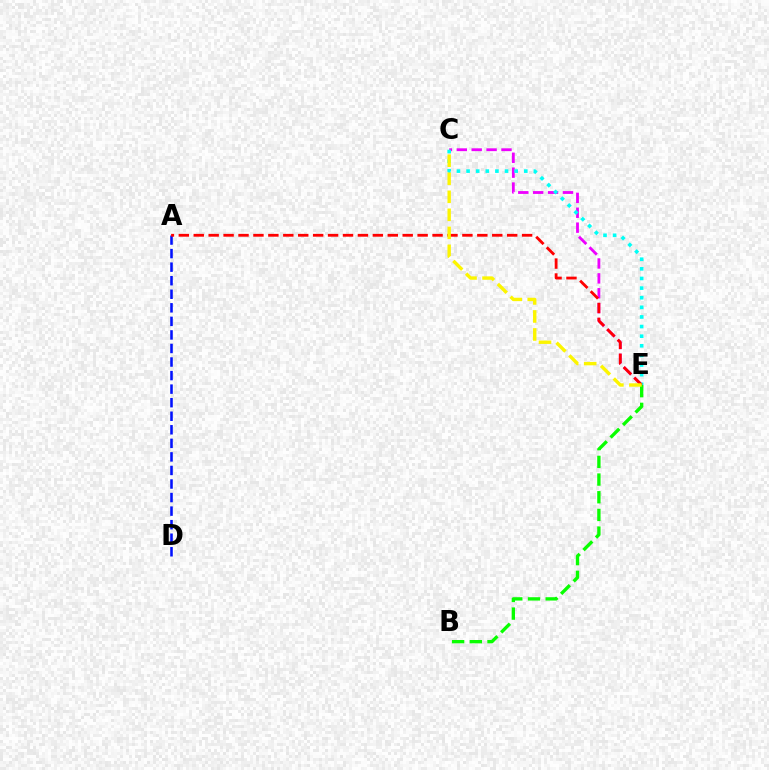{('C', 'E'): [{'color': '#ee00ff', 'line_style': 'dashed', 'thickness': 2.02}, {'color': '#00fff6', 'line_style': 'dotted', 'thickness': 2.61}, {'color': '#fcf500', 'line_style': 'dashed', 'thickness': 2.45}], ('B', 'E'): [{'color': '#08ff00', 'line_style': 'dashed', 'thickness': 2.4}], ('A', 'D'): [{'color': '#0010ff', 'line_style': 'dashed', 'thickness': 1.84}], ('A', 'E'): [{'color': '#ff0000', 'line_style': 'dashed', 'thickness': 2.03}]}